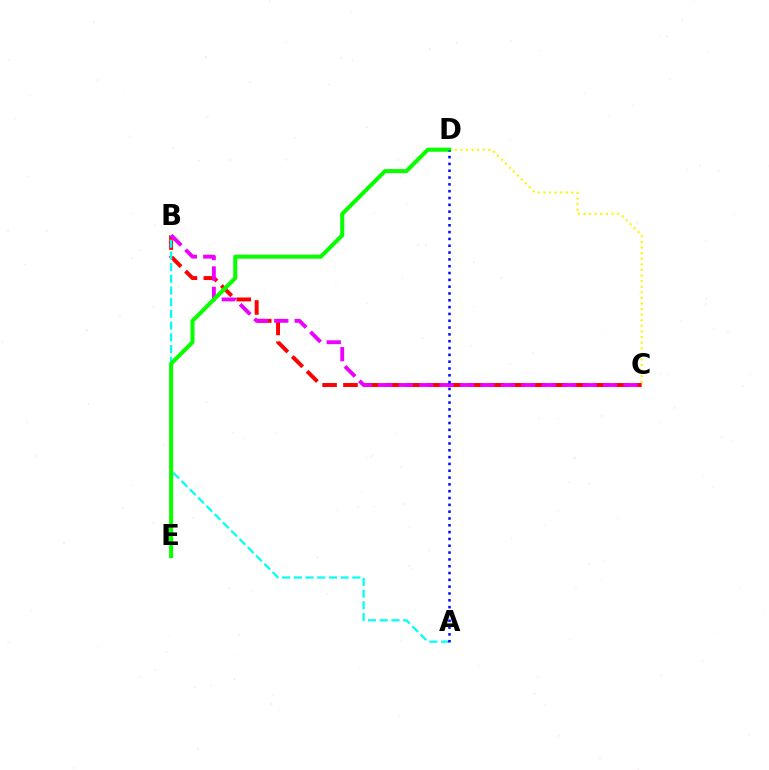{('B', 'C'): [{'color': '#ff0000', 'line_style': 'dashed', 'thickness': 2.84}, {'color': '#ee00ff', 'line_style': 'dashed', 'thickness': 2.78}], ('A', 'B'): [{'color': '#00fff6', 'line_style': 'dashed', 'thickness': 1.59}], ('C', 'D'): [{'color': '#fcf500', 'line_style': 'dotted', 'thickness': 1.52}], ('D', 'E'): [{'color': '#08ff00', 'line_style': 'solid', 'thickness': 2.92}], ('A', 'D'): [{'color': '#0010ff', 'line_style': 'dotted', 'thickness': 1.85}]}